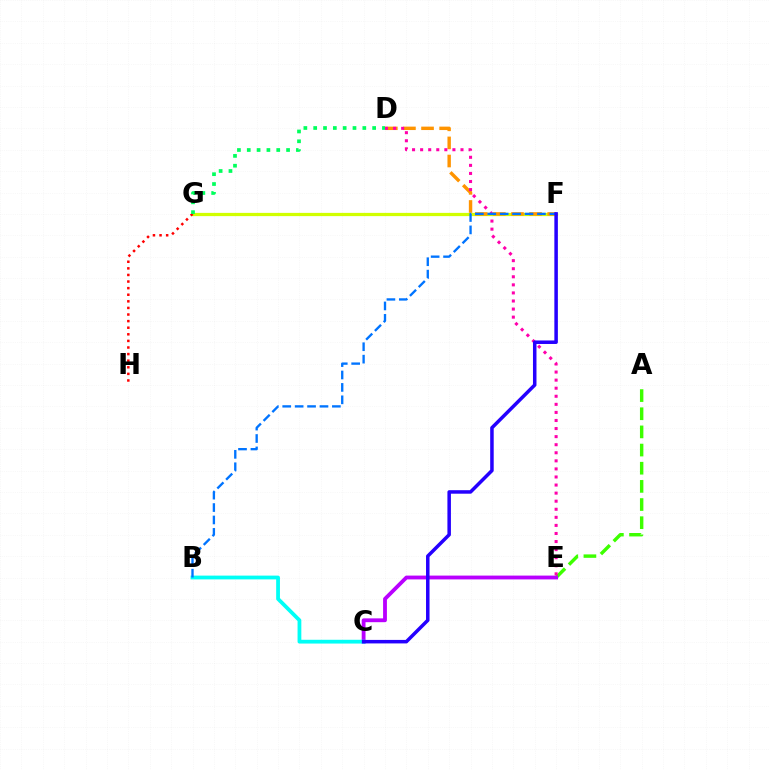{('F', 'G'): [{'color': '#d1ff00', 'line_style': 'solid', 'thickness': 2.33}], ('A', 'E'): [{'color': '#3dff00', 'line_style': 'dashed', 'thickness': 2.47}], ('G', 'H'): [{'color': '#ff0000', 'line_style': 'dotted', 'thickness': 1.79}], ('C', 'E'): [{'color': '#b900ff', 'line_style': 'solid', 'thickness': 2.75}], ('D', 'F'): [{'color': '#ff9400', 'line_style': 'dashed', 'thickness': 2.46}], ('D', 'E'): [{'color': '#ff00ac', 'line_style': 'dotted', 'thickness': 2.19}], ('B', 'C'): [{'color': '#00fff6', 'line_style': 'solid', 'thickness': 2.72}], ('B', 'F'): [{'color': '#0074ff', 'line_style': 'dashed', 'thickness': 1.69}], ('D', 'G'): [{'color': '#00ff5c', 'line_style': 'dotted', 'thickness': 2.67}], ('C', 'F'): [{'color': '#2500ff', 'line_style': 'solid', 'thickness': 2.53}]}